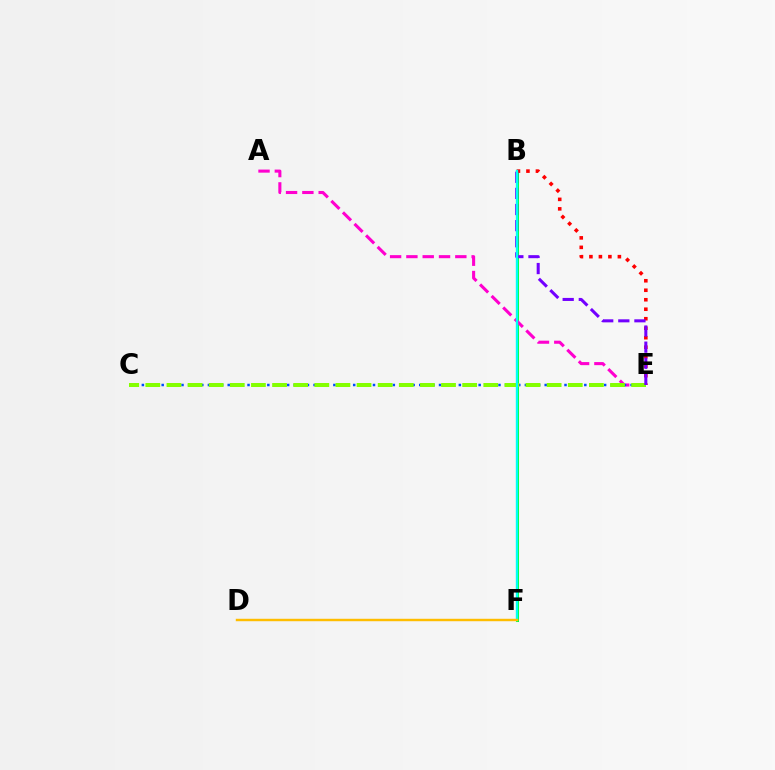{('B', 'F'): [{'color': '#00ff39', 'line_style': 'solid', 'thickness': 2.19}, {'color': '#00fff6', 'line_style': 'solid', 'thickness': 1.67}], ('A', 'E'): [{'color': '#ff00cf', 'line_style': 'dashed', 'thickness': 2.22}], ('B', 'E'): [{'color': '#ff0000', 'line_style': 'dotted', 'thickness': 2.58}, {'color': '#7200ff', 'line_style': 'dashed', 'thickness': 2.19}], ('C', 'E'): [{'color': '#004bff', 'line_style': 'dotted', 'thickness': 1.79}, {'color': '#84ff00', 'line_style': 'dashed', 'thickness': 2.87}], ('D', 'F'): [{'color': '#ffbd00', 'line_style': 'solid', 'thickness': 1.75}]}